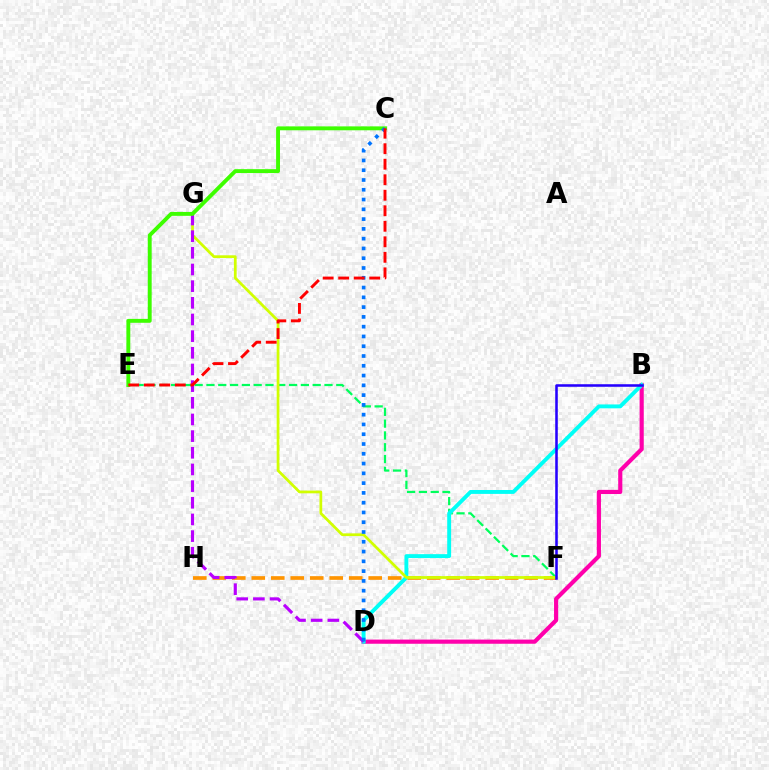{('B', 'D'): [{'color': '#ff00ac', 'line_style': 'solid', 'thickness': 2.99}, {'color': '#00fff6', 'line_style': 'solid', 'thickness': 2.81}], ('F', 'H'): [{'color': '#ff9400', 'line_style': 'dashed', 'thickness': 2.65}], ('E', 'F'): [{'color': '#00ff5c', 'line_style': 'dashed', 'thickness': 1.6}], ('F', 'G'): [{'color': '#d1ff00', 'line_style': 'solid', 'thickness': 1.98}], ('D', 'G'): [{'color': '#b900ff', 'line_style': 'dashed', 'thickness': 2.26}], ('C', 'E'): [{'color': '#3dff00', 'line_style': 'solid', 'thickness': 2.8}, {'color': '#ff0000', 'line_style': 'dashed', 'thickness': 2.11}], ('C', 'D'): [{'color': '#0074ff', 'line_style': 'dotted', 'thickness': 2.66}], ('B', 'F'): [{'color': '#2500ff', 'line_style': 'solid', 'thickness': 1.84}]}